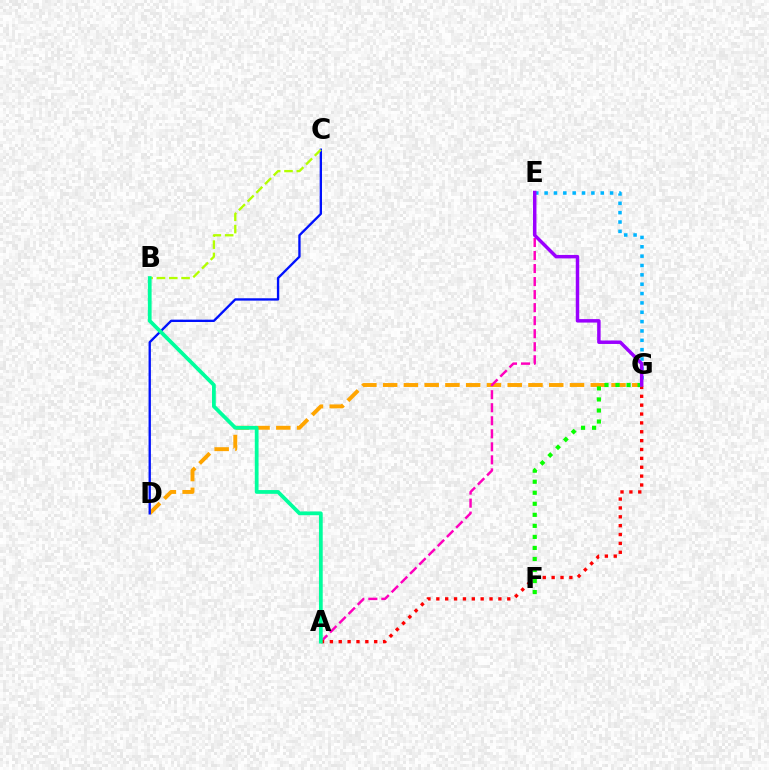{('E', 'G'): [{'color': '#00b5ff', 'line_style': 'dotted', 'thickness': 2.54}, {'color': '#9b00ff', 'line_style': 'solid', 'thickness': 2.5}], ('D', 'G'): [{'color': '#ffa500', 'line_style': 'dashed', 'thickness': 2.82}], ('A', 'E'): [{'color': '#ff00bd', 'line_style': 'dashed', 'thickness': 1.77}], ('A', 'G'): [{'color': '#ff0000', 'line_style': 'dotted', 'thickness': 2.41}], ('F', 'G'): [{'color': '#08ff00', 'line_style': 'dotted', 'thickness': 3.0}], ('C', 'D'): [{'color': '#0010ff', 'line_style': 'solid', 'thickness': 1.68}], ('B', 'C'): [{'color': '#b3ff00', 'line_style': 'dashed', 'thickness': 1.67}], ('A', 'B'): [{'color': '#00ff9d', 'line_style': 'solid', 'thickness': 2.7}]}